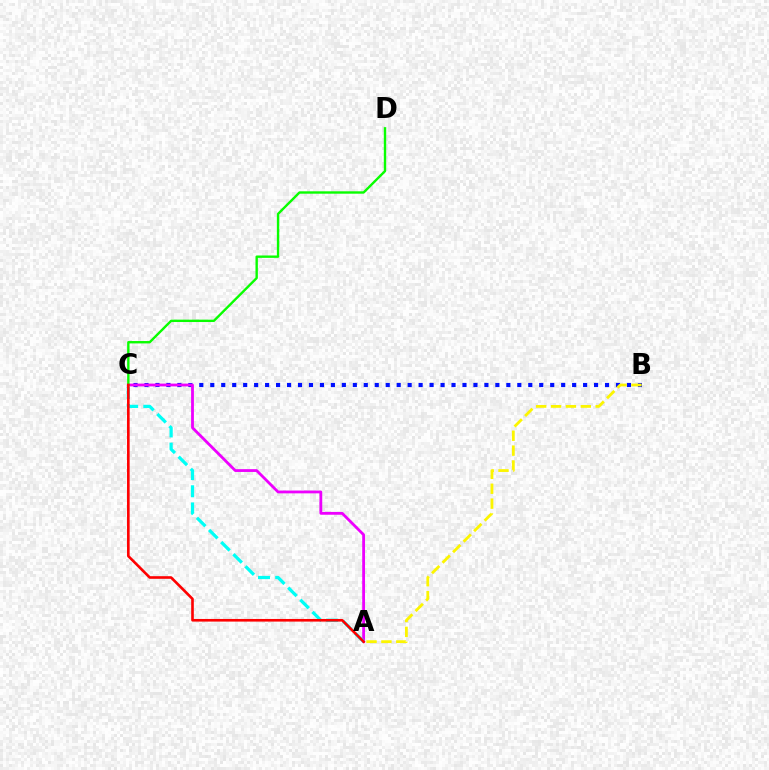{('B', 'C'): [{'color': '#0010ff', 'line_style': 'dotted', 'thickness': 2.98}], ('A', 'C'): [{'color': '#ee00ff', 'line_style': 'solid', 'thickness': 2.02}, {'color': '#00fff6', 'line_style': 'dashed', 'thickness': 2.33}, {'color': '#ff0000', 'line_style': 'solid', 'thickness': 1.89}], ('A', 'B'): [{'color': '#fcf500', 'line_style': 'dashed', 'thickness': 2.02}], ('C', 'D'): [{'color': '#08ff00', 'line_style': 'solid', 'thickness': 1.71}]}